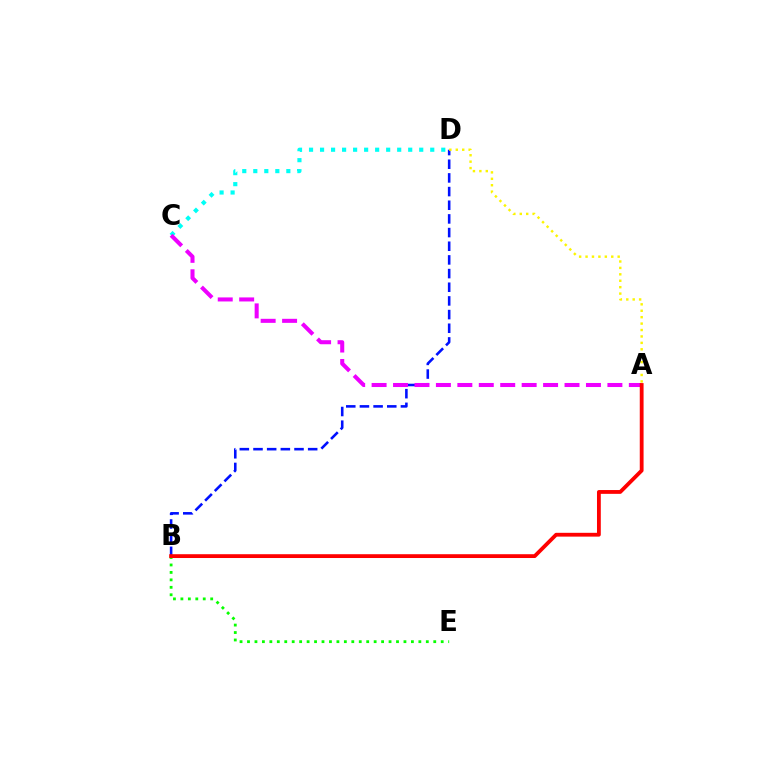{('B', 'D'): [{'color': '#0010ff', 'line_style': 'dashed', 'thickness': 1.86}], ('B', 'E'): [{'color': '#08ff00', 'line_style': 'dotted', 'thickness': 2.02}], ('C', 'D'): [{'color': '#00fff6', 'line_style': 'dotted', 'thickness': 2.99}], ('A', 'D'): [{'color': '#fcf500', 'line_style': 'dotted', 'thickness': 1.75}], ('A', 'C'): [{'color': '#ee00ff', 'line_style': 'dashed', 'thickness': 2.91}], ('A', 'B'): [{'color': '#ff0000', 'line_style': 'solid', 'thickness': 2.74}]}